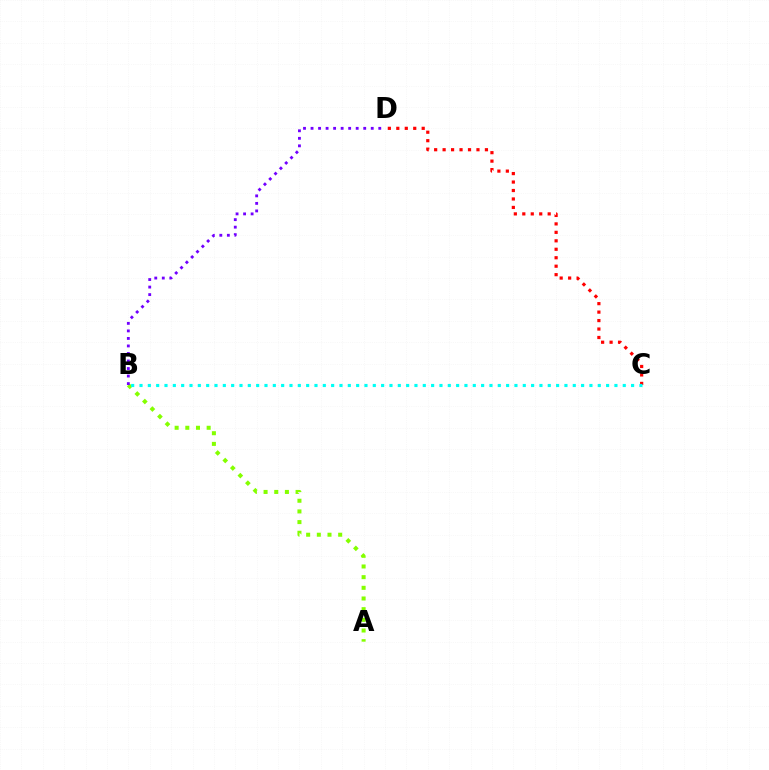{('A', 'B'): [{'color': '#84ff00', 'line_style': 'dotted', 'thickness': 2.9}], ('C', 'D'): [{'color': '#ff0000', 'line_style': 'dotted', 'thickness': 2.3}], ('B', 'D'): [{'color': '#7200ff', 'line_style': 'dotted', 'thickness': 2.04}], ('B', 'C'): [{'color': '#00fff6', 'line_style': 'dotted', 'thickness': 2.26}]}